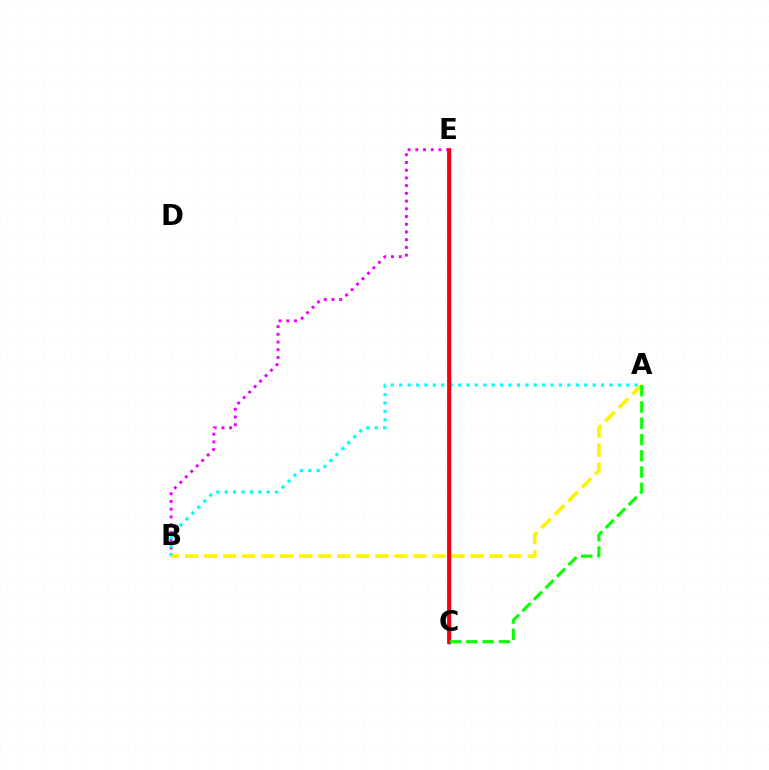{('B', 'E'): [{'color': '#ee00ff', 'line_style': 'dotted', 'thickness': 2.1}], ('A', 'B'): [{'color': '#00fff6', 'line_style': 'dotted', 'thickness': 2.29}, {'color': '#fcf500', 'line_style': 'dashed', 'thickness': 2.59}], ('C', 'E'): [{'color': '#0010ff', 'line_style': 'solid', 'thickness': 2.47}, {'color': '#ff0000', 'line_style': 'solid', 'thickness': 2.68}], ('A', 'C'): [{'color': '#08ff00', 'line_style': 'dashed', 'thickness': 2.21}]}